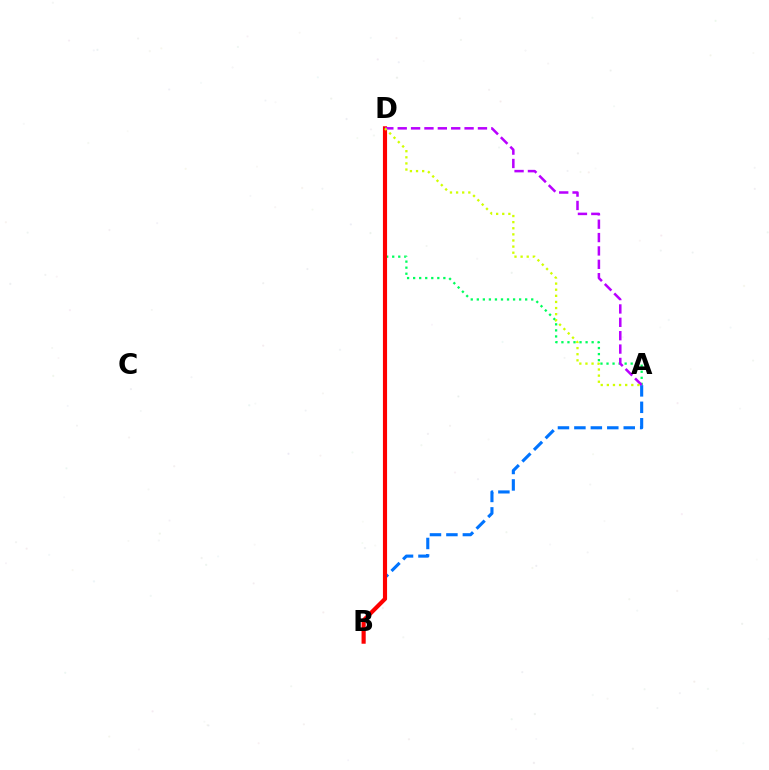{('A', 'D'): [{'color': '#00ff5c', 'line_style': 'dotted', 'thickness': 1.64}, {'color': '#b900ff', 'line_style': 'dashed', 'thickness': 1.82}, {'color': '#d1ff00', 'line_style': 'dotted', 'thickness': 1.66}], ('A', 'B'): [{'color': '#0074ff', 'line_style': 'dashed', 'thickness': 2.23}], ('B', 'D'): [{'color': '#ff0000', 'line_style': 'solid', 'thickness': 2.97}]}